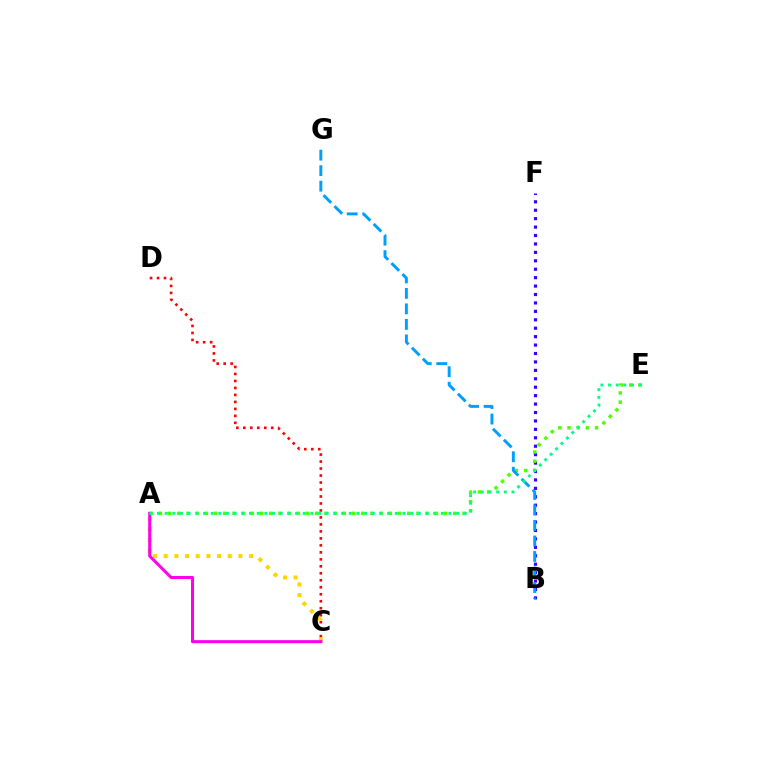{('C', 'D'): [{'color': '#ff0000', 'line_style': 'dotted', 'thickness': 1.9}], ('A', 'C'): [{'color': '#ffd500', 'line_style': 'dotted', 'thickness': 2.9}, {'color': '#ff00ed', 'line_style': 'solid', 'thickness': 2.19}], ('B', 'F'): [{'color': '#3700ff', 'line_style': 'dotted', 'thickness': 2.29}], ('A', 'E'): [{'color': '#4fff00', 'line_style': 'dotted', 'thickness': 2.5}, {'color': '#00ff86', 'line_style': 'dotted', 'thickness': 2.08}], ('B', 'G'): [{'color': '#009eff', 'line_style': 'dashed', 'thickness': 2.11}]}